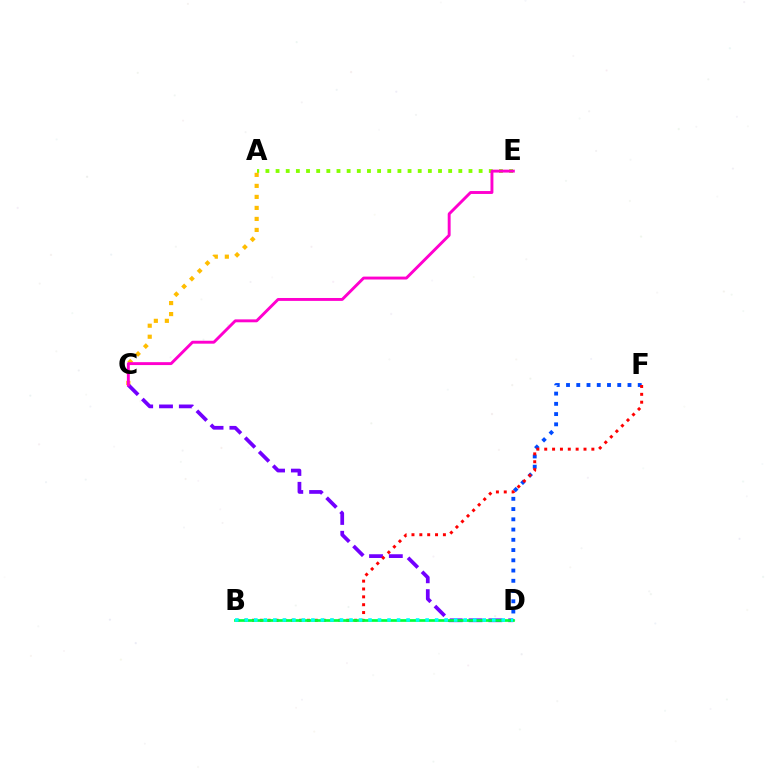{('A', 'E'): [{'color': '#84ff00', 'line_style': 'dotted', 'thickness': 2.76}], ('A', 'C'): [{'color': '#ffbd00', 'line_style': 'dotted', 'thickness': 2.99}], ('C', 'D'): [{'color': '#7200ff', 'line_style': 'dashed', 'thickness': 2.69}], ('D', 'F'): [{'color': '#004bff', 'line_style': 'dotted', 'thickness': 2.78}], ('C', 'E'): [{'color': '#ff00cf', 'line_style': 'solid', 'thickness': 2.1}], ('B', 'F'): [{'color': '#ff0000', 'line_style': 'dotted', 'thickness': 2.13}], ('B', 'D'): [{'color': '#00ff39', 'line_style': 'solid', 'thickness': 1.94}, {'color': '#00fff6', 'line_style': 'dotted', 'thickness': 2.59}]}